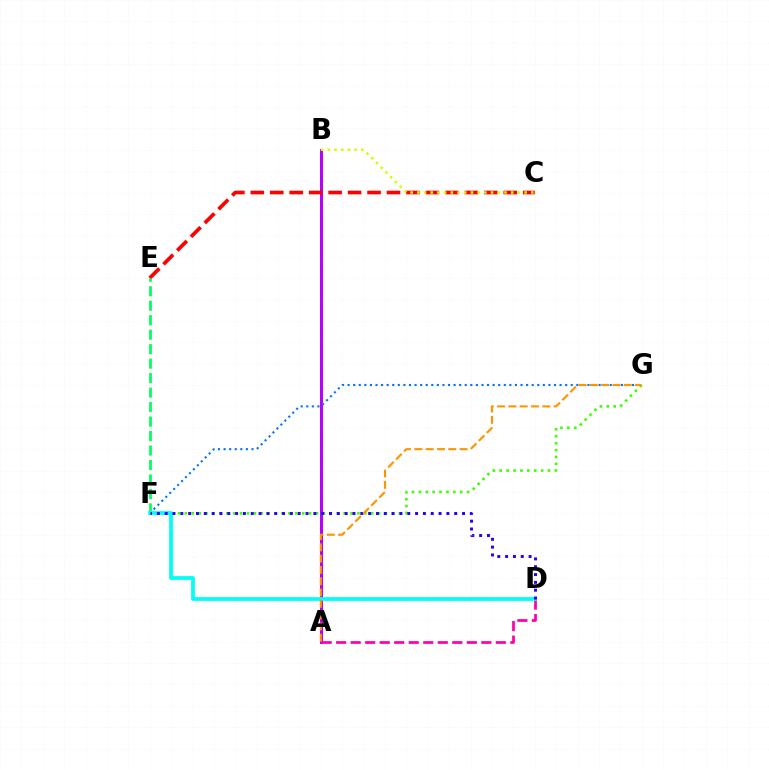{('A', 'B'): [{'color': '#b900ff', 'line_style': 'solid', 'thickness': 2.15}], ('C', 'E'): [{'color': '#ff0000', 'line_style': 'dashed', 'thickness': 2.64}], ('F', 'G'): [{'color': '#0074ff', 'line_style': 'dotted', 'thickness': 1.52}, {'color': '#3dff00', 'line_style': 'dotted', 'thickness': 1.88}], ('A', 'D'): [{'color': '#ff00ac', 'line_style': 'dashed', 'thickness': 1.97}], ('E', 'F'): [{'color': '#00ff5c', 'line_style': 'dashed', 'thickness': 1.97}], ('D', 'F'): [{'color': '#00fff6', 'line_style': 'solid', 'thickness': 2.71}, {'color': '#2500ff', 'line_style': 'dotted', 'thickness': 2.13}], ('A', 'G'): [{'color': '#ff9400', 'line_style': 'dashed', 'thickness': 1.53}], ('B', 'C'): [{'color': '#d1ff00', 'line_style': 'dotted', 'thickness': 1.82}]}